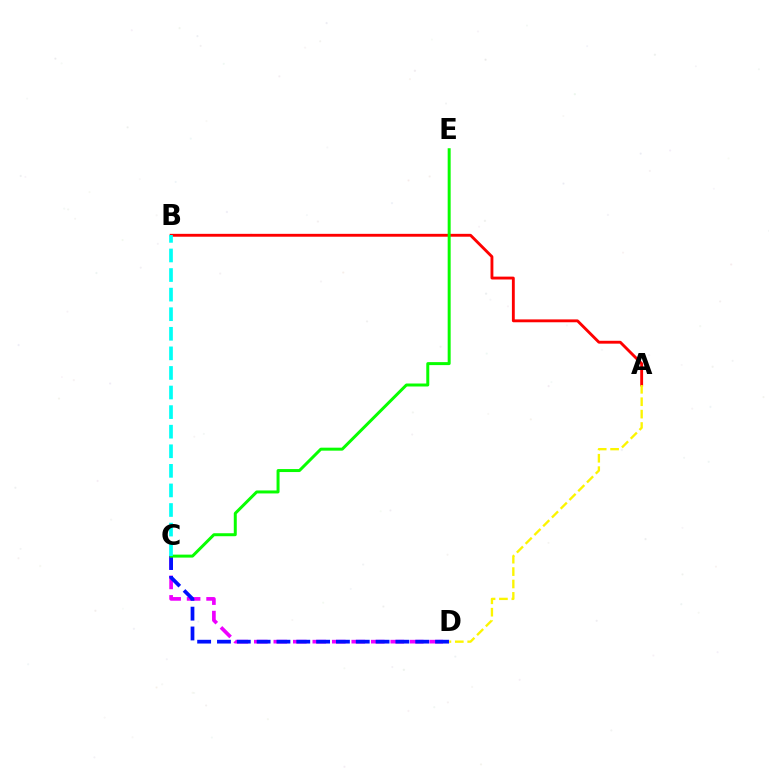{('A', 'B'): [{'color': '#ff0000', 'line_style': 'solid', 'thickness': 2.06}], ('C', 'D'): [{'color': '#ee00ff', 'line_style': 'dashed', 'thickness': 2.65}, {'color': '#0010ff', 'line_style': 'dashed', 'thickness': 2.69}], ('A', 'D'): [{'color': '#fcf500', 'line_style': 'dashed', 'thickness': 1.68}], ('C', 'E'): [{'color': '#08ff00', 'line_style': 'solid', 'thickness': 2.15}], ('B', 'C'): [{'color': '#00fff6', 'line_style': 'dashed', 'thickness': 2.66}]}